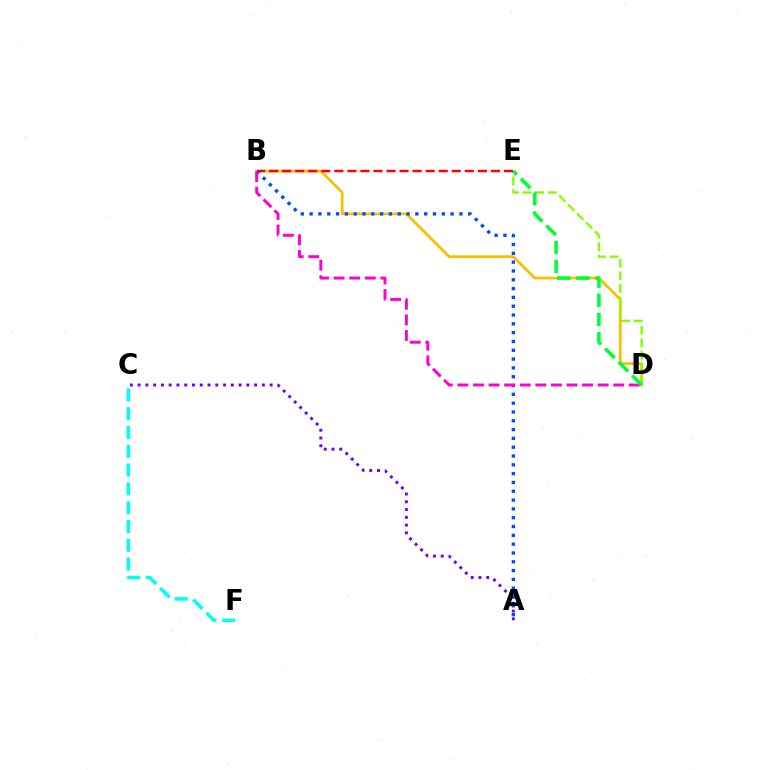{('C', 'F'): [{'color': '#00fff6', 'line_style': 'dashed', 'thickness': 2.55}], ('B', 'D'): [{'color': '#ffbd00', 'line_style': 'solid', 'thickness': 1.97}, {'color': '#ff00cf', 'line_style': 'dashed', 'thickness': 2.12}], ('D', 'E'): [{'color': '#84ff00', 'line_style': 'dashed', 'thickness': 1.71}, {'color': '#00ff39', 'line_style': 'dashed', 'thickness': 2.6}], ('B', 'E'): [{'color': '#ff0000', 'line_style': 'dashed', 'thickness': 1.77}], ('A', 'C'): [{'color': '#7200ff', 'line_style': 'dotted', 'thickness': 2.11}], ('A', 'B'): [{'color': '#004bff', 'line_style': 'dotted', 'thickness': 2.39}]}